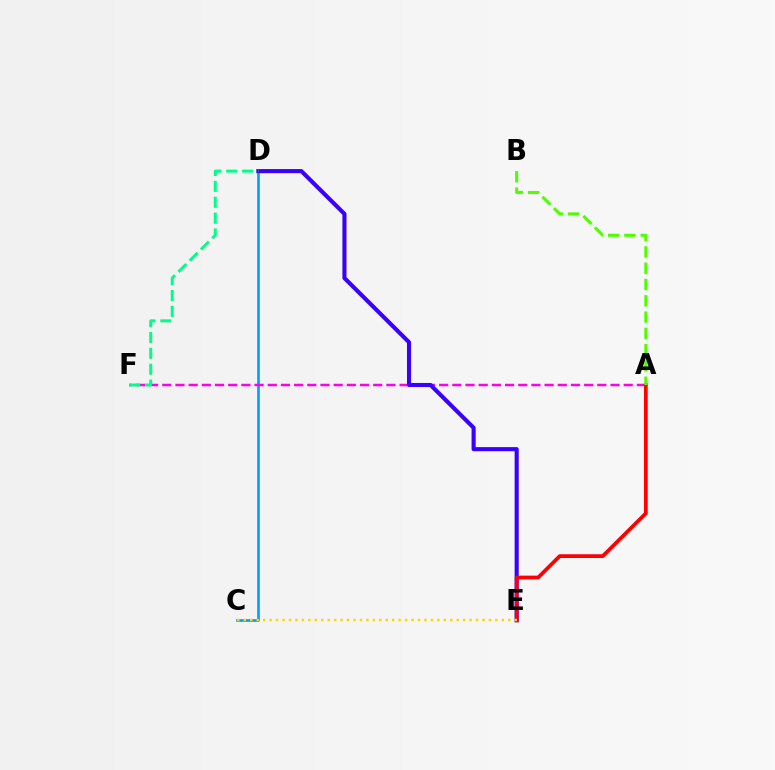{('C', 'D'): [{'color': '#009eff', 'line_style': 'solid', 'thickness': 1.9}], ('A', 'F'): [{'color': '#ff00ed', 'line_style': 'dashed', 'thickness': 1.79}], ('D', 'E'): [{'color': '#3700ff', 'line_style': 'solid', 'thickness': 2.94}], ('A', 'E'): [{'color': '#ff0000', 'line_style': 'solid', 'thickness': 2.7}], ('D', 'F'): [{'color': '#00ff86', 'line_style': 'dashed', 'thickness': 2.16}], ('A', 'B'): [{'color': '#4fff00', 'line_style': 'dashed', 'thickness': 2.21}], ('C', 'E'): [{'color': '#ffd500', 'line_style': 'dotted', 'thickness': 1.75}]}